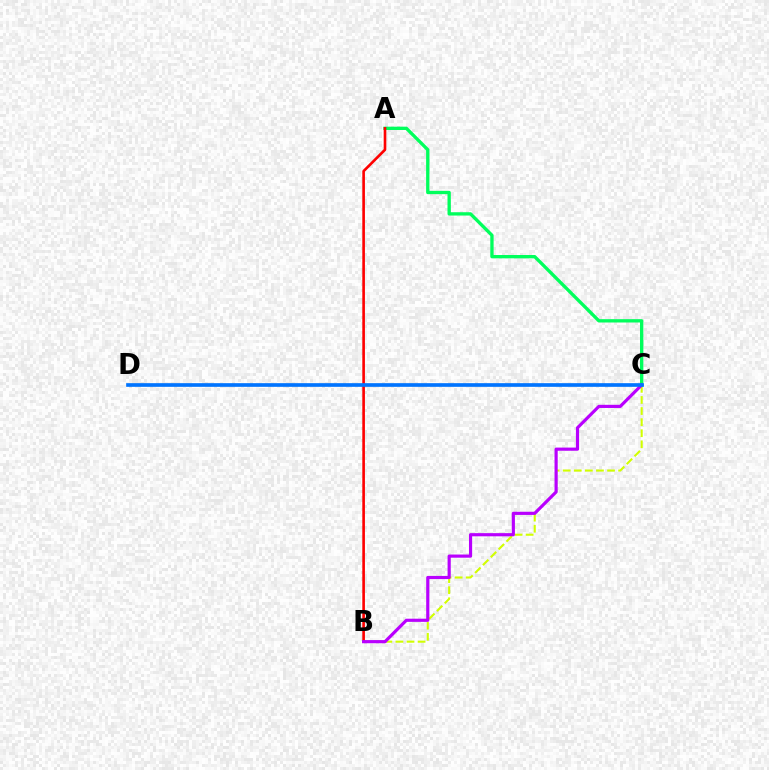{('A', 'C'): [{'color': '#00ff5c', 'line_style': 'solid', 'thickness': 2.4}], ('B', 'C'): [{'color': '#d1ff00', 'line_style': 'dashed', 'thickness': 1.51}, {'color': '#b900ff', 'line_style': 'solid', 'thickness': 2.28}], ('A', 'B'): [{'color': '#ff0000', 'line_style': 'solid', 'thickness': 1.9}], ('C', 'D'): [{'color': '#0074ff', 'line_style': 'solid', 'thickness': 2.64}]}